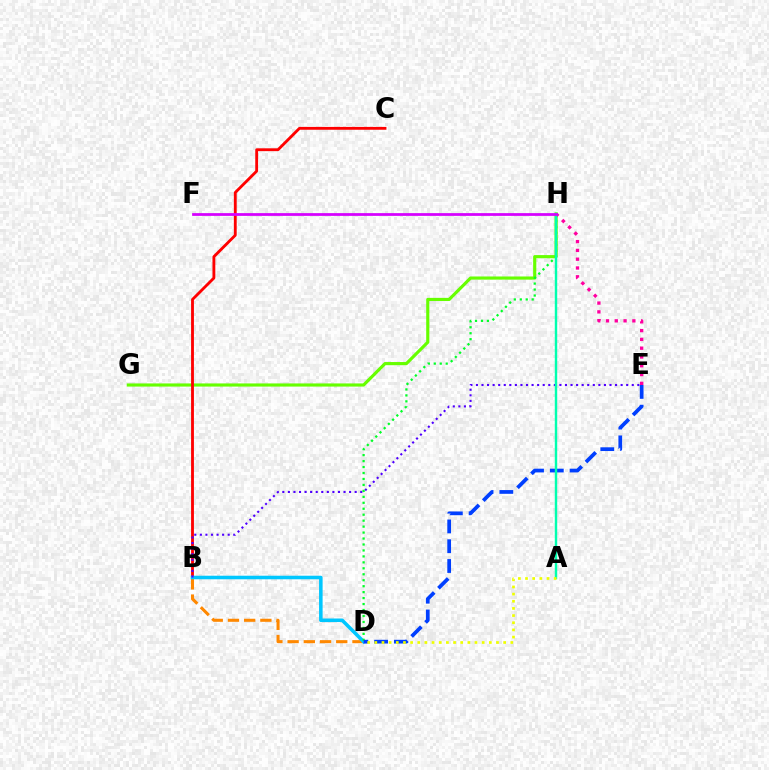{('G', 'H'): [{'color': '#66ff00', 'line_style': 'solid', 'thickness': 2.27}], ('B', 'C'): [{'color': '#ff0000', 'line_style': 'solid', 'thickness': 2.04}], ('E', 'H'): [{'color': '#ff00a0', 'line_style': 'dotted', 'thickness': 2.39}], ('B', 'D'): [{'color': '#ff8800', 'line_style': 'dashed', 'thickness': 2.2}, {'color': '#00c7ff', 'line_style': 'solid', 'thickness': 2.55}], ('B', 'E'): [{'color': '#4f00ff', 'line_style': 'dotted', 'thickness': 1.51}], ('D', 'H'): [{'color': '#00ff27', 'line_style': 'dotted', 'thickness': 1.62}], ('D', 'E'): [{'color': '#003fff', 'line_style': 'dashed', 'thickness': 2.69}], ('A', 'H'): [{'color': '#00ffaf', 'line_style': 'solid', 'thickness': 1.74}], ('F', 'H'): [{'color': '#d600ff', 'line_style': 'solid', 'thickness': 1.98}], ('A', 'D'): [{'color': '#eeff00', 'line_style': 'dotted', 'thickness': 1.94}]}